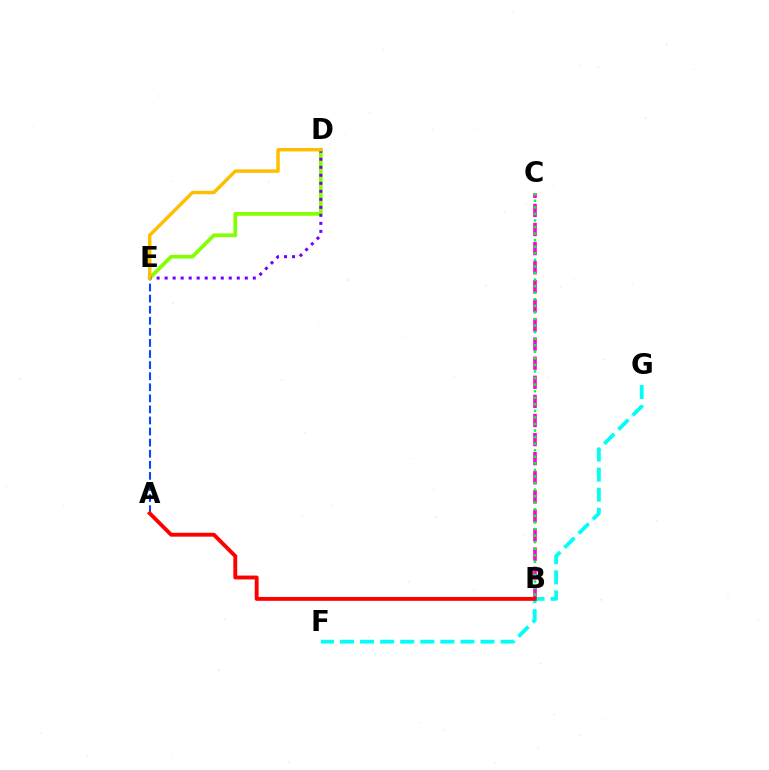{('B', 'C'): [{'color': '#ff00cf', 'line_style': 'dashed', 'thickness': 2.59}, {'color': '#00ff39', 'line_style': 'dotted', 'thickness': 1.78}], ('A', 'E'): [{'color': '#004bff', 'line_style': 'dashed', 'thickness': 1.51}], ('F', 'G'): [{'color': '#00fff6', 'line_style': 'dashed', 'thickness': 2.73}], ('D', 'E'): [{'color': '#84ff00', 'line_style': 'solid', 'thickness': 2.69}, {'color': '#7200ff', 'line_style': 'dotted', 'thickness': 2.18}, {'color': '#ffbd00', 'line_style': 'solid', 'thickness': 2.47}], ('A', 'B'): [{'color': '#ff0000', 'line_style': 'solid', 'thickness': 2.79}]}